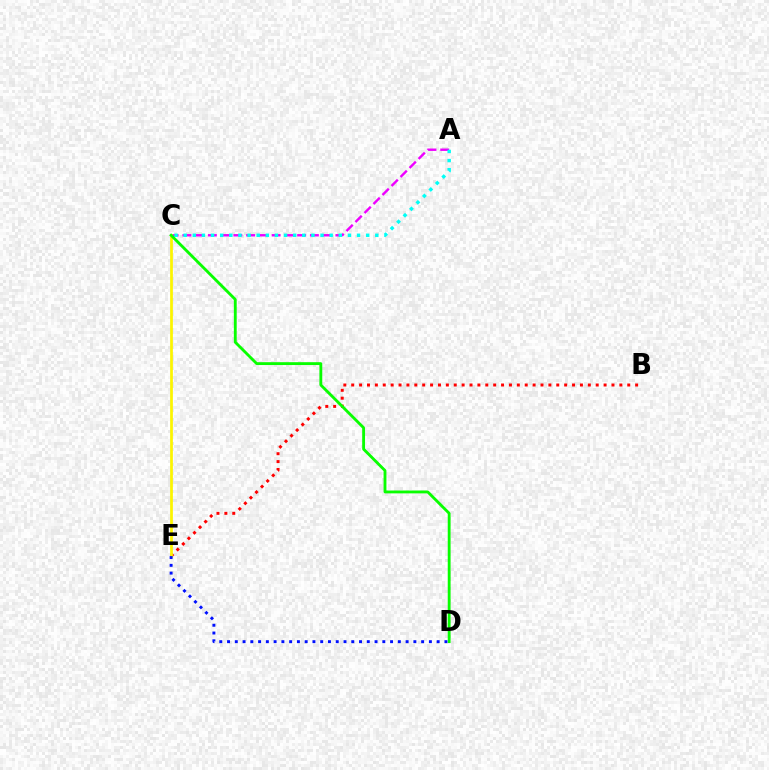{('B', 'E'): [{'color': '#ff0000', 'line_style': 'dotted', 'thickness': 2.14}], ('A', 'C'): [{'color': '#ee00ff', 'line_style': 'dashed', 'thickness': 1.73}, {'color': '#00fff6', 'line_style': 'dotted', 'thickness': 2.48}], ('C', 'E'): [{'color': '#fcf500', 'line_style': 'solid', 'thickness': 1.97}], ('C', 'D'): [{'color': '#08ff00', 'line_style': 'solid', 'thickness': 2.05}], ('D', 'E'): [{'color': '#0010ff', 'line_style': 'dotted', 'thickness': 2.11}]}